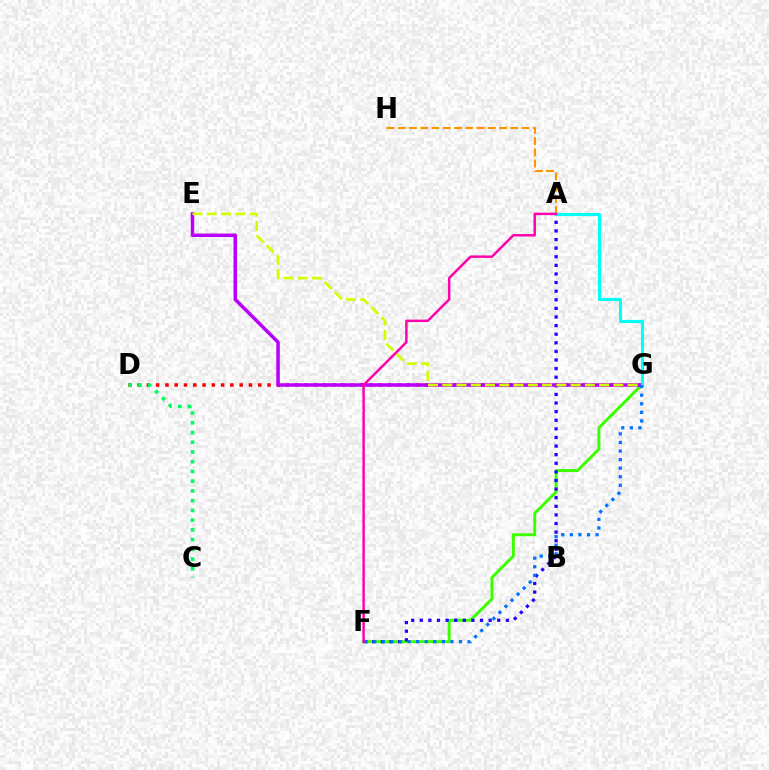{('F', 'G'): [{'color': '#3dff00', 'line_style': 'solid', 'thickness': 2.15}, {'color': '#0074ff', 'line_style': 'dotted', 'thickness': 2.33}], ('D', 'G'): [{'color': '#ff0000', 'line_style': 'dotted', 'thickness': 2.52}], ('C', 'D'): [{'color': '#00ff5c', 'line_style': 'dotted', 'thickness': 2.64}], ('A', 'F'): [{'color': '#2500ff', 'line_style': 'dotted', 'thickness': 2.34}, {'color': '#ff00ac', 'line_style': 'solid', 'thickness': 1.77}], ('E', 'G'): [{'color': '#b900ff', 'line_style': 'solid', 'thickness': 2.53}, {'color': '#d1ff00', 'line_style': 'dashed', 'thickness': 1.94}], ('A', 'H'): [{'color': '#ff9400', 'line_style': 'dashed', 'thickness': 1.53}], ('A', 'G'): [{'color': '#00fff6', 'line_style': 'solid', 'thickness': 2.26}]}